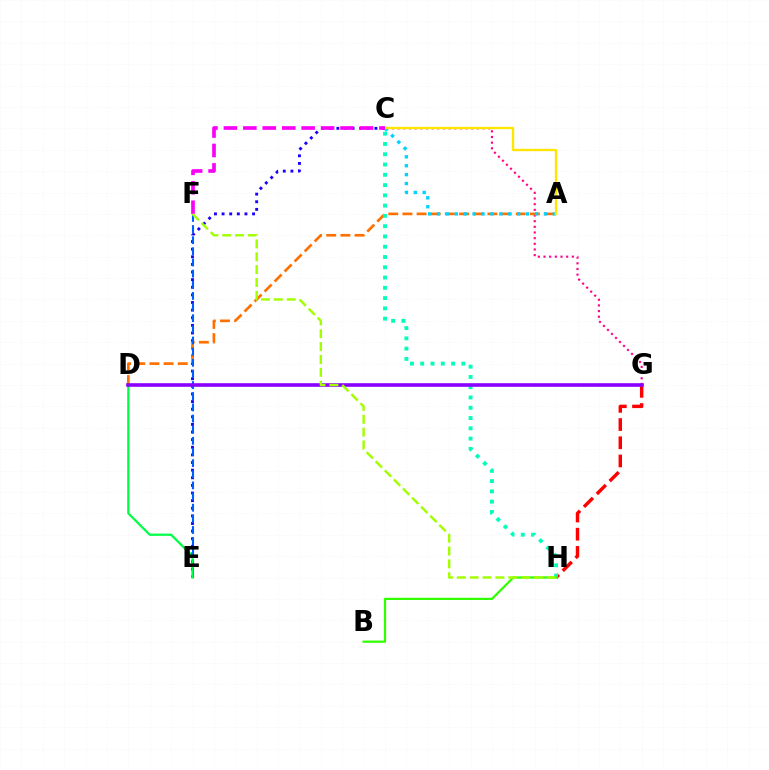{('C', 'G'): [{'color': '#ff0088', 'line_style': 'dotted', 'thickness': 1.54}], ('G', 'H'): [{'color': '#ff0000', 'line_style': 'dashed', 'thickness': 2.47}], ('C', 'E'): [{'color': '#1900ff', 'line_style': 'dotted', 'thickness': 2.07}], ('A', 'D'): [{'color': '#ff7000', 'line_style': 'dashed', 'thickness': 1.92}], ('E', 'F'): [{'color': '#005dff', 'line_style': 'dashed', 'thickness': 1.51}], ('D', 'E'): [{'color': '#00ff45', 'line_style': 'solid', 'thickness': 1.62}], ('A', 'C'): [{'color': '#00d3ff', 'line_style': 'dotted', 'thickness': 2.42}, {'color': '#ffe600', 'line_style': 'solid', 'thickness': 1.69}], ('C', 'F'): [{'color': '#fa00f9', 'line_style': 'dashed', 'thickness': 2.64}], ('C', 'H'): [{'color': '#00ffbb', 'line_style': 'dotted', 'thickness': 2.79}], ('D', 'G'): [{'color': '#8a00ff', 'line_style': 'solid', 'thickness': 2.6}], ('B', 'H'): [{'color': '#31ff00', 'line_style': 'solid', 'thickness': 1.6}], ('F', 'H'): [{'color': '#a2ff00', 'line_style': 'dashed', 'thickness': 1.75}]}